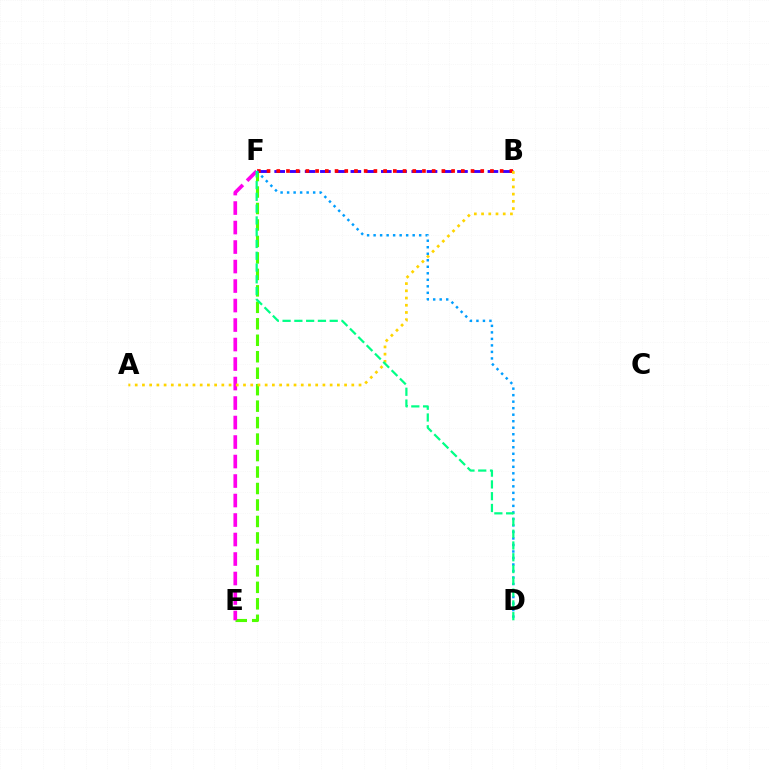{('E', 'F'): [{'color': '#4fff00', 'line_style': 'dashed', 'thickness': 2.24}, {'color': '#ff00ed', 'line_style': 'dashed', 'thickness': 2.65}], ('B', 'F'): [{'color': '#3700ff', 'line_style': 'dashed', 'thickness': 2.07}, {'color': '#ff0000', 'line_style': 'dotted', 'thickness': 2.64}], ('A', 'B'): [{'color': '#ffd500', 'line_style': 'dotted', 'thickness': 1.96}], ('D', 'F'): [{'color': '#009eff', 'line_style': 'dotted', 'thickness': 1.77}, {'color': '#00ff86', 'line_style': 'dashed', 'thickness': 1.6}]}